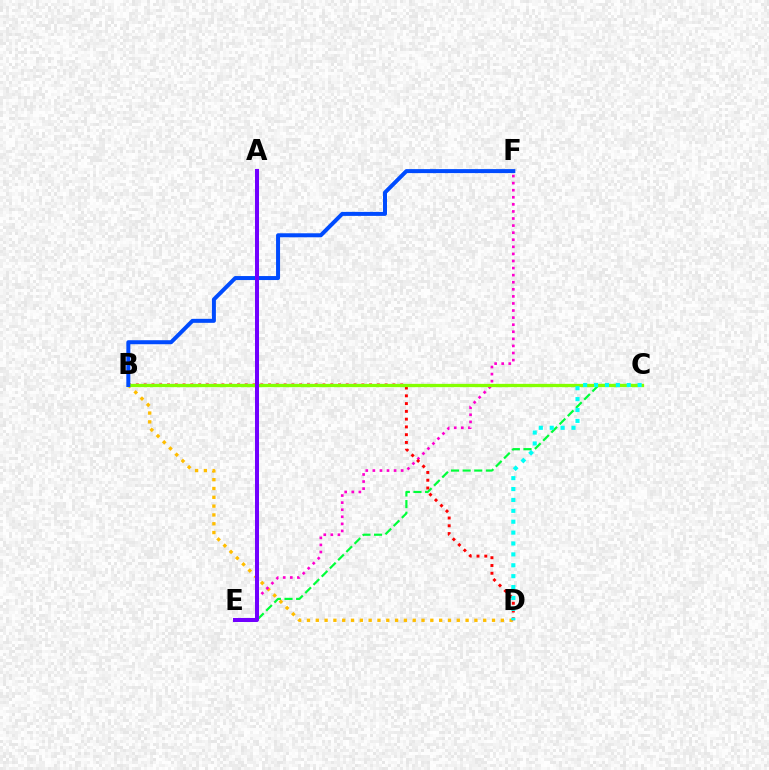{('B', 'D'): [{'color': '#ffbd00', 'line_style': 'dotted', 'thickness': 2.39}, {'color': '#ff0000', 'line_style': 'dotted', 'thickness': 2.11}], ('C', 'E'): [{'color': '#00ff39', 'line_style': 'dashed', 'thickness': 1.58}], ('E', 'F'): [{'color': '#ff00cf', 'line_style': 'dotted', 'thickness': 1.92}], ('B', 'C'): [{'color': '#84ff00', 'line_style': 'solid', 'thickness': 2.37}], ('C', 'D'): [{'color': '#00fff6', 'line_style': 'dotted', 'thickness': 2.96}], ('B', 'F'): [{'color': '#004bff', 'line_style': 'solid', 'thickness': 2.88}], ('A', 'E'): [{'color': '#7200ff', 'line_style': 'solid', 'thickness': 2.89}]}